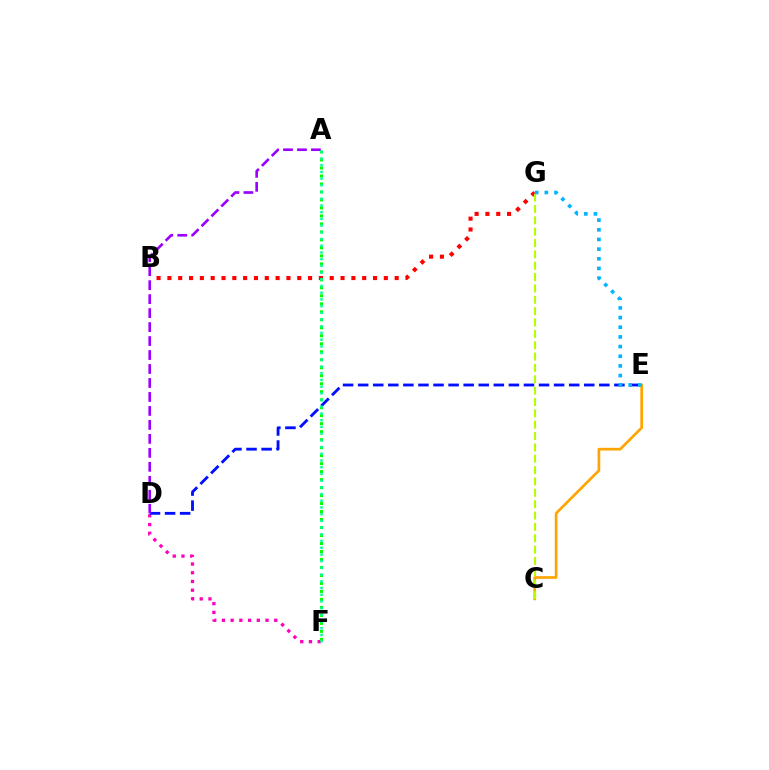{('D', 'F'): [{'color': '#ff00bd', 'line_style': 'dotted', 'thickness': 2.37}], ('C', 'E'): [{'color': '#ffa500', 'line_style': 'solid', 'thickness': 1.94}], ('D', 'E'): [{'color': '#0010ff', 'line_style': 'dashed', 'thickness': 2.05}], ('B', 'G'): [{'color': '#ff0000', 'line_style': 'dotted', 'thickness': 2.94}], ('A', 'D'): [{'color': '#9b00ff', 'line_style': 'dashed', 'thickness': 1.9}], ('A', 'F'): [{'color': '#08ff00', 'line_style': 'dotted', 'thickness': 2.17}, {'color': '#00ff9d', 'line_style': 'dotted', 'thickness': 1.82}], ('C', 'G'): [{'color': '#b3ff00', 'line_style': 'dashed', 'thickness': 1.54}], ('E', 'G'): [{'color': '#00b5ff', 'line_style': 'dotted', 'thickness': 2.63}]}